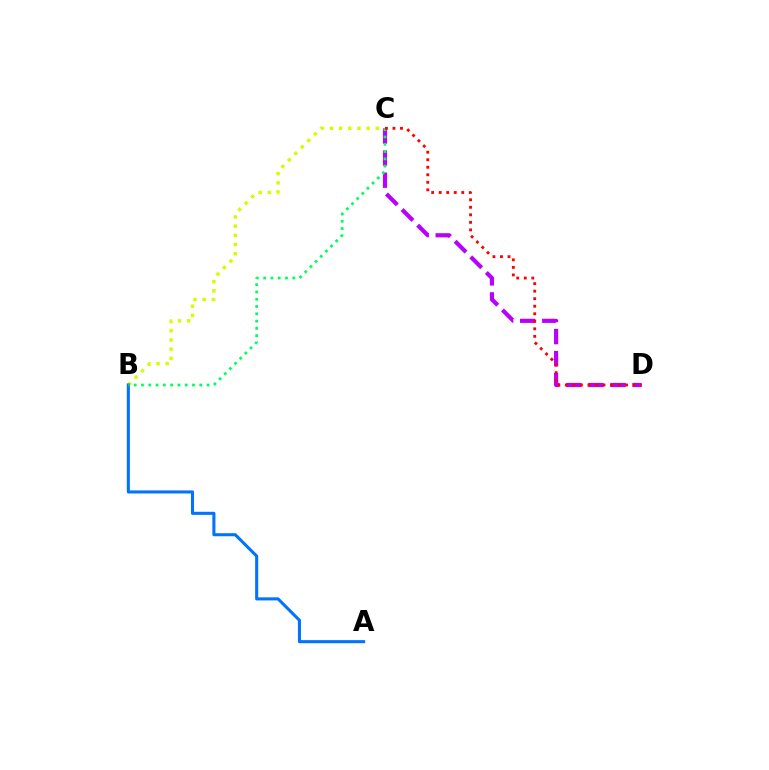{('C', 'D'): [{'color': '#b900ff', 'line_style': 'dashed', 'thickness': 3.0}, {'color': '#ff0000', 'line_style': 'dotted', 'thickness': 2.05}], ('B', 'C'): [{'color': '#d1ff00', 'line_style': 'dotted', 'thickness': 2.5}, {'color': '#00ff5c', 'line_style': 'dotted', 'thickness': 1.98}], ('A', 'B'): [{'color': '#0074ff', 'line_style': 'solid', 'thickness': 2.21}]}